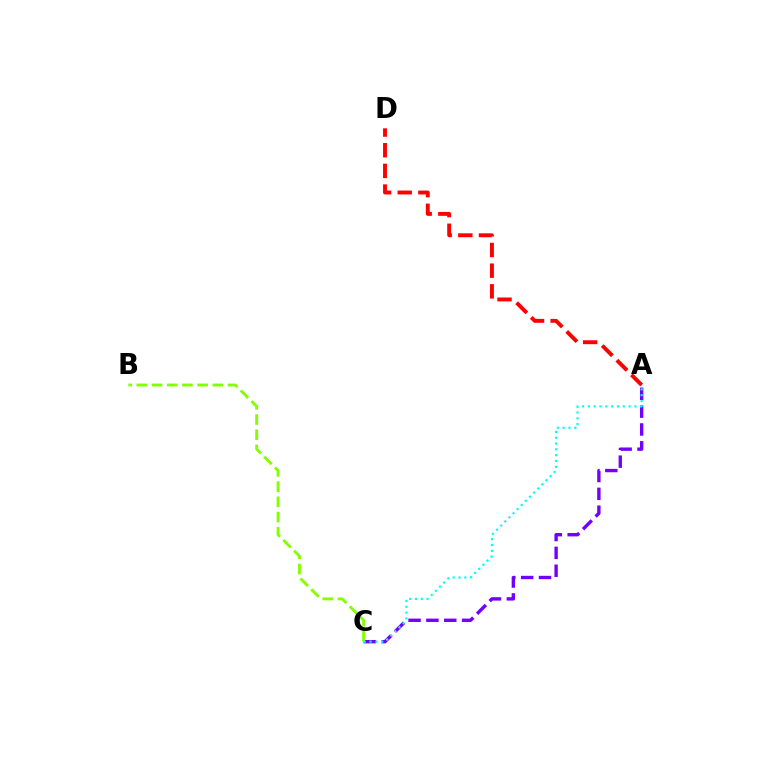{('A', 'C'): [{'color': '#7200ff', 'line_style': 'dashed', 'thickness': 2.43}, {'color': '#00fff6', 'line_style': 'dotted', 'thickness': 1.58}], ('B', 'C'): [{'color': '#84ff00', 'line_style': 'dashed', 'thickness': 2.07}], ('A', 'D'): [{'color': '#ff0000', 'line_style': 'dashed', 'thickness': 2.81}]}